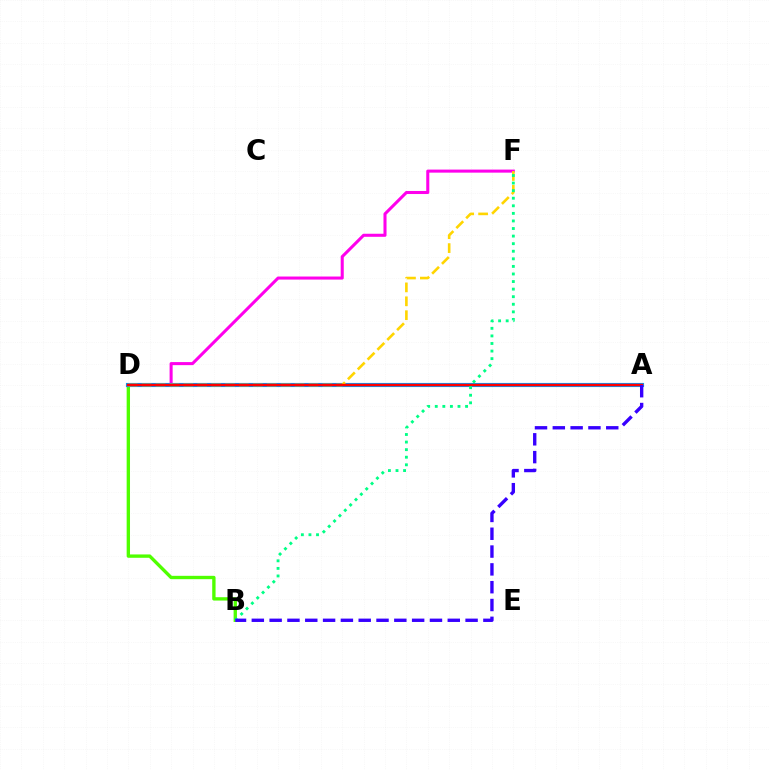{('D', 'F'): [{'color': '#ff00ed', 'line_style': 'solid', 'thickness': 2.2}, {'color': '#ffd500', 'line_style': 'dashed', 'thickness': 1.89}], ('B', 'D'): [{'color': '#4fff00', 'line_style': 'solid', 'thickness': 2.41}], ('A', 'D'): [{'color': '#009eff', 'line_style': 'solid', 'thickness': 2.97}, {'color': '#ff0000', 'line_style': 'solid', 'thickness': 1.78}], ('B', 'F'): [{'color': '#00ff86', 'line_style': 'dotted', 'thickness': 2.06}], ('A', 'B'): [{'color': '#3700ff', 'line_style': 'dashed', 'thickness': 2.42}]}